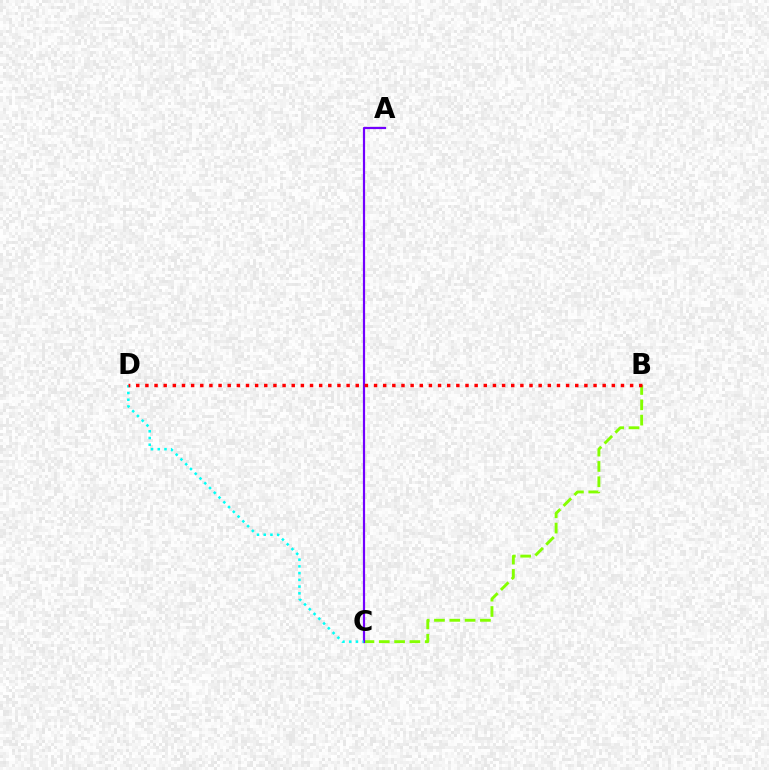{('B', 'C'): [{'color': '#84ff00', 'line_style': 'dashed', 'thickness': 2.08}], ('A', 'C'): [{'color': '#7200ff', 'line_style': 'solid', 'thickness': 1.58}], ('C', 'D'): [{'color': '#00fff6', 'line_style': 'dotted', 'thickness': 1.83}], ('B', 'D'): [{'color': '#ff0000', 'line_style': 'dotted', 'thickness': 2.48}]}